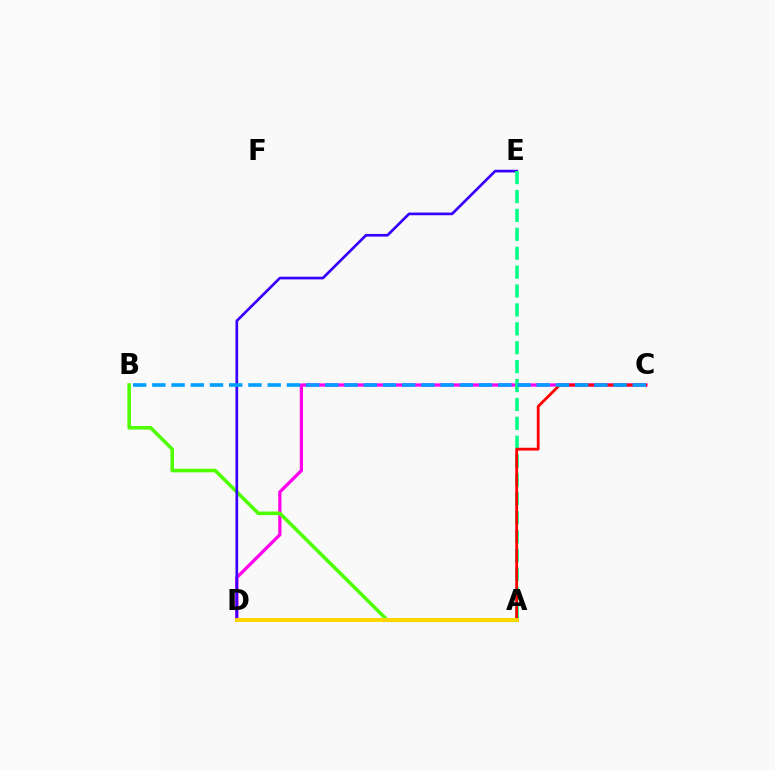{('C', 'D'): [{'color': '#ff00ed', 'line_style': 'solid', 'thickness': 2.34}], ('A', 'B'): [{'color': '#4fff00', 'line_style': 'solid', 'thickness': 2.57}], ('D', 'E'): [{'color': '#3700ff', 'line_style': 'solid', 'thickness': 1.93}], ('A', 'E'): [{'color': '#00ff86', 'line_style': 'dashed', 'thickness': 2.57}], ('A', 'C'): [{'color': '#ff0000', 'line_style': 'solid', 'thickness': 2.01}], ('A', 'D'): [{'color': '#ffd500', 'line_style': 'solid', 'thickness': 2.79}], ('B', 'C'): [{'color': '#009eff', 'line_style': 'dashed', 'thickness': 2.61}]}